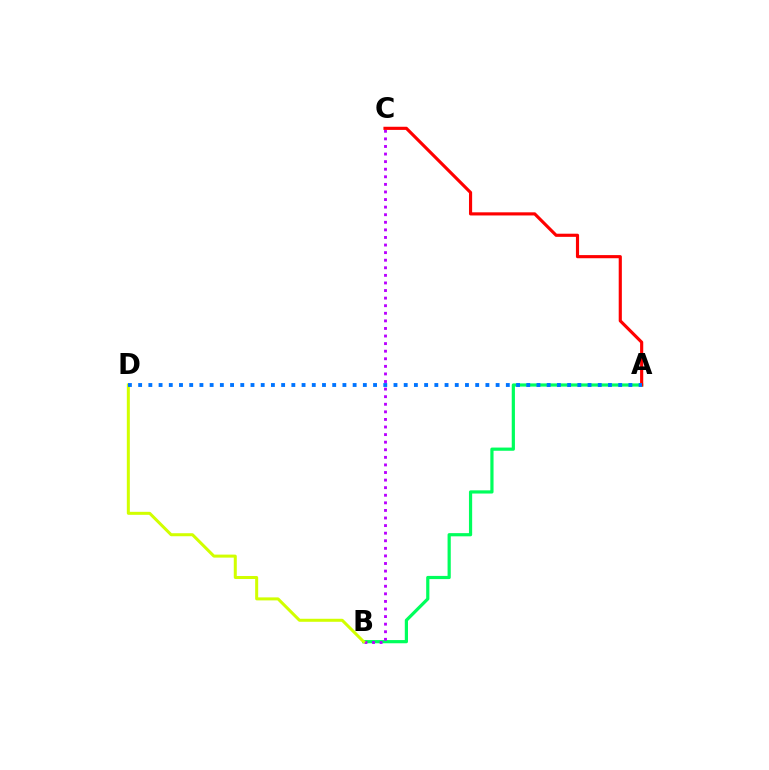{('A', 'B'): [{'color': '#00ff5c', 'line_style': 'solid', 'thickness': 2.3}], ('B', 'C'): [{'color': '#b900ff', 'line_style': 'dotted', 'thickness': 2.06}], ('A', 'C'): [{'color': '#ff0000', 'line_style': 'solid', 'thickness': 2.26}], ('B', 'D'): [{'color': '#d1ff00', 'line_style': 'solid', 'thickness': 2.17}], ('A', 'D'): [{'color': '#0074ff', 'line_style': 'dotted', 'thickness': 2.77}]}